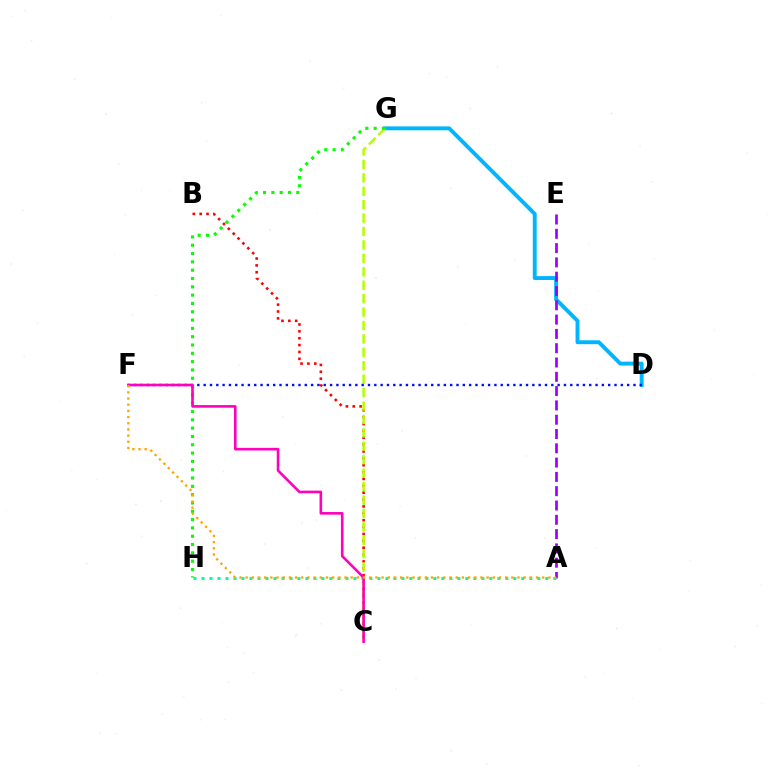{('D', 'G'): [{'color': '#00b5ff', 'line_style': 'solid', 'thickness': 2.81}], ('A', 'E'): [{'color': '#9b00ff', 'line_style': 'dashed', 'thickness': 1.94}], ('B', 'C'): [{'color': '#ff0000', 'line_style': 'dotted', 'thickness': 1.87}], ('A', 'H'): [{'color': '#00ff9d', 'line_style': 'dotted', 'thickness': 2.17}], ('C', 'G'): [{'color': '#b3ff00', 'line_style': 'dashed', 'thickness': 1.82}], ('D', 'F'): [{'color': '#0010ff', 'line_style': 'dotted', 'thickness': 1.72}], ('G', 'H'): [{'color': '#08ff00', 'line_style': 'dotted', 'thickness': 2.26}], ('C', 'F'): [{'color': '#ff00bd', 'line_style': 'solid', 'thickness': 1.89}], ('A', 'F'): [{'color': '#ffa500', 'line_style': 'dotted', 'thickness': 1.68}]}